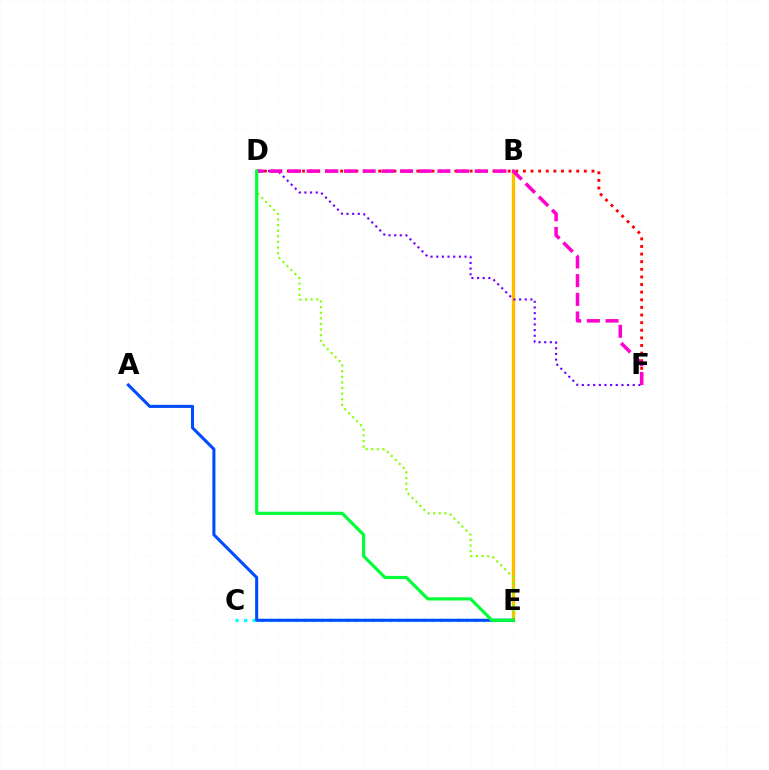{('C', 'E'): [{'color': '#00fff6', 'line_style': 'dotted', 'thickness': 2.31}], ('D', 'F'): [{'color': '#ff0000', 'line_style': 'dotted', 'thickness': 2.07}, {'color': '#7200ff', 'line_style': 'dotted', 'thickness': 1.54}, {'color': '#ff00cf', 'line_style': 'dashed', 'thickness': 2.54}], ('B', 'E'): [{'color': '#ffbd00', 'line_style': 'solid', 'thickness': 2.45}], ('A', 'E'): [{'color': '#004bff', 'line_style': 'solid', 'thickness': 2.2}], ('D', 'E'): [{'color': '#84ff00', 'line_style': 'dotted', 'thickness': 1.53}, {'color': '#00ff39', 'line_style': 'solid', 'thickness': 2.29}]}